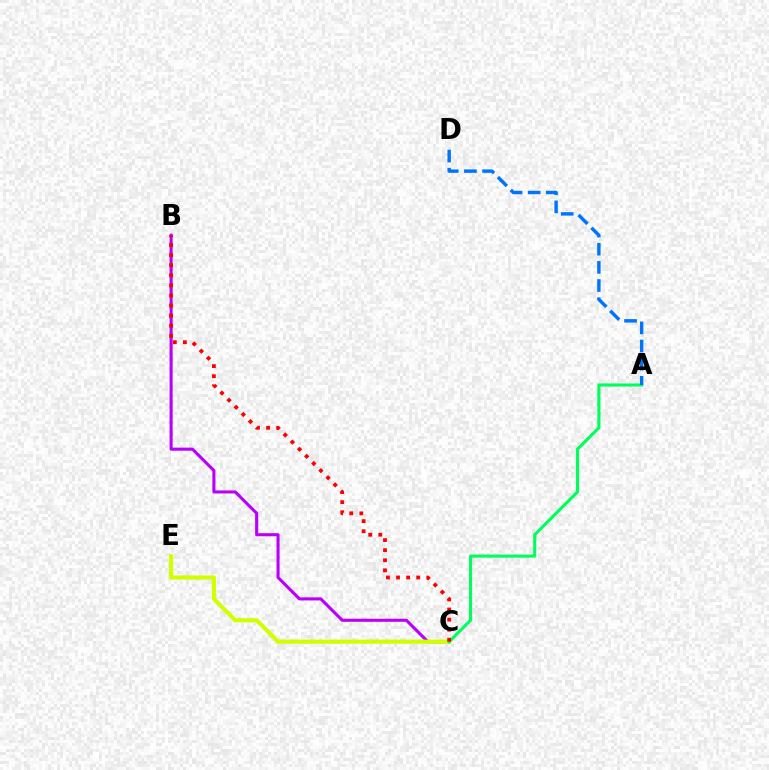{('B', 'C'): [{'color': '#b900ff', 'line_style': 'solid', 'thickness': 2.22}, {'color': '#ff0000', 'line_style': 'dotted', 'thickness': 2.74}], ('C', 'E'): [{'color': '#d1ff00', 'line_style': 'solid', 'thickness': 2.97}], ('A', 'C'): [{'color': '#00ff5c', 'line_style': 'solid', 'thickness': 2.25}], ('A', 'D'): [{'color': '#0074ff', 'line_style': 'dashed', 'thickness': 2.47}]}